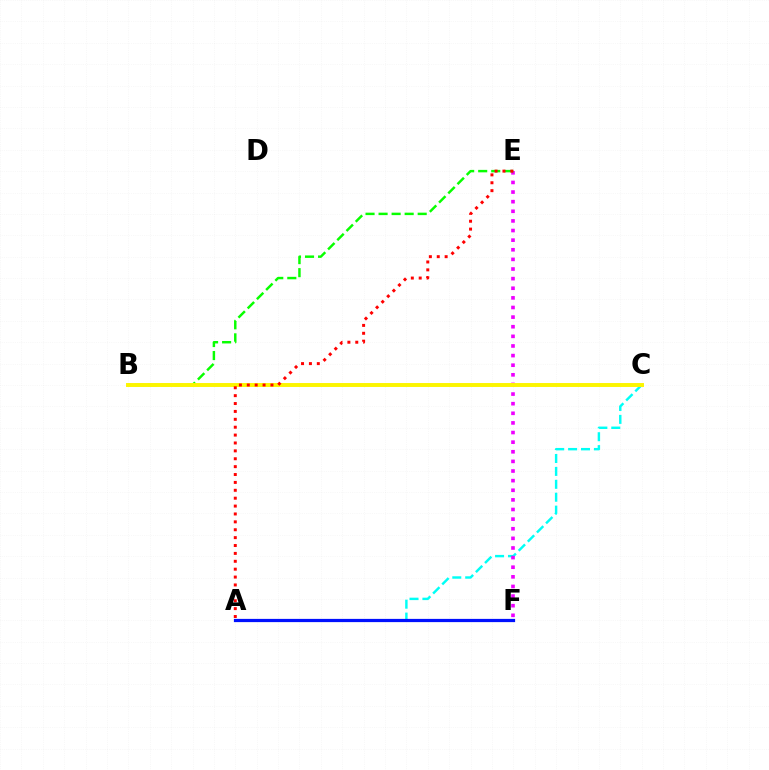{('A', 'C'): [{'color': '#00fff6', 'line_style': 'dashed', 'thickness': 1.75}], ('E', 'F'): [{'color': '#ee00ff', 'line_style': 'dotted', 'thickness': 2.61}], ('B', 'E'): [{'color': '#08ff00', 'line_style': 'dashed', 'thickness': 1.77}], ('B', 'C'): [{'color': '#fcf500', 'line_style': 'solid', 'thickness': 2.83}], ('A', 'F'): [{'color': '#0010ff', 'line_style': 'solid', 'thickness': 2.32}], ('A', 'E'): [{'color': '#ff0000', 'line_style': 'dotted', 'thickness': 2.14}]}